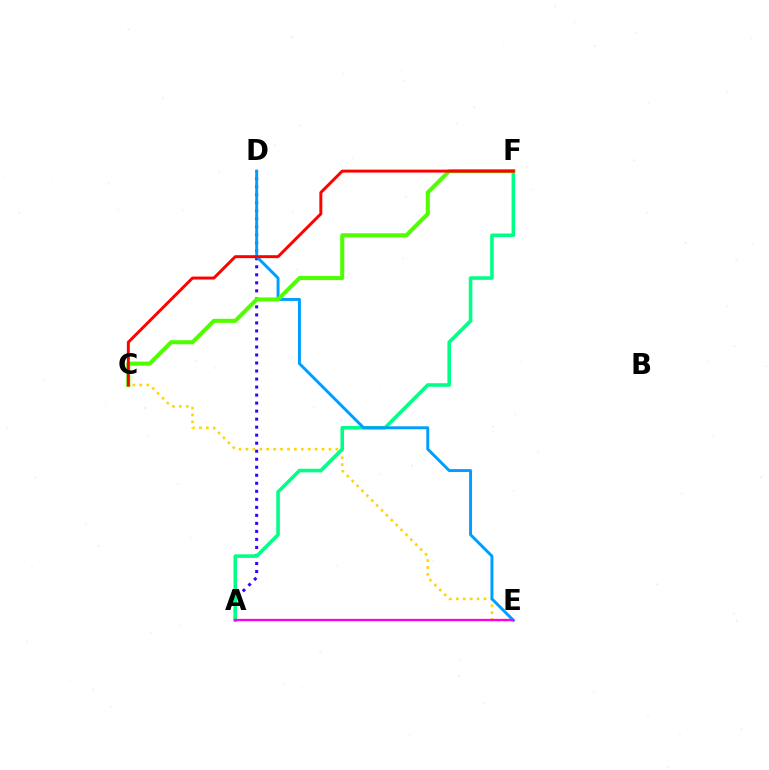{('A', 'D'): [{'color': '#3700ff', 'line_style': 'dotted', 'thickness': 2.18}], ('C', 'E'): [{'color': '#ffd500', 'line_style': 'dotted', 'thickness': 1.88}], ('A', 'F'): [{'color': '#00ff86', 'line_style': 'solid', 'thickness': 2.56}], ('D', 'E'): [{'color': '#009eff', 'line_style': 'solid', 'thickness': 2.11}], ('A', 'E'): [{'color': '#ff00ed', 'line_style': 'solid', 'thickness': 1.65}], ('C', 'F'): [{'color': '#4fff00', 'line_style': 'solid', 'thickness': 2.91}, {'color': '#ff0000', 'line_style': 'solid', 'thickness': 2.12}]}